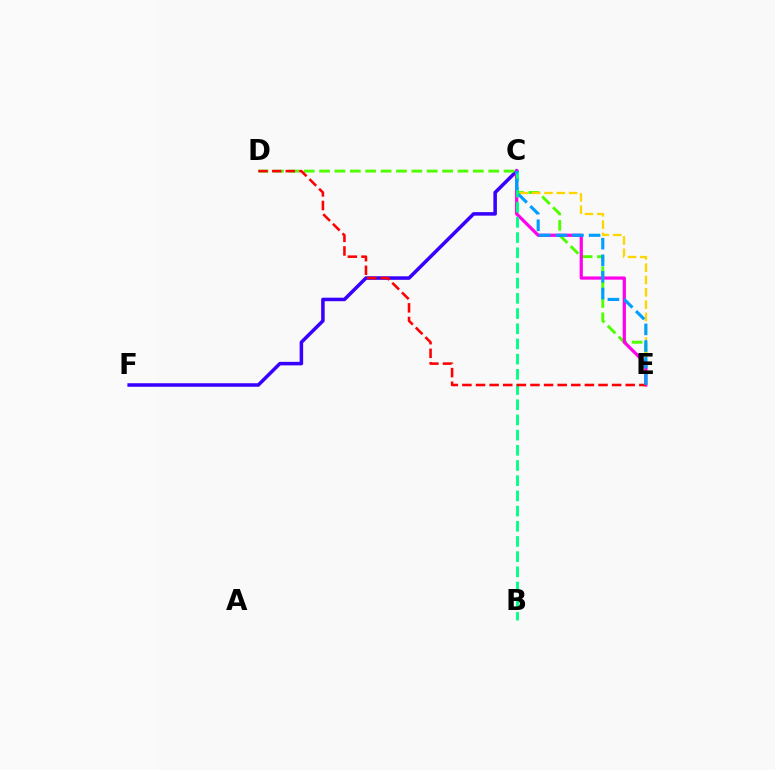{('C', 'F'): [{'color': '#3700ff', 'line_style': 'solid', 'thickness': 2.54}], ('D', 'E'): [{'color': '#4fff00', 'line_style': 'dashed', 'thickness': 2.09}, {'color': '#ff0000', 'line_style': 'dashed', 'thickness': 1.85}], ('C', 'E'): [{'color': '#ffd500', 'line_style': 'dashed', 'thickness': 1.67}, {'color': '#ff00ed', 'line_style': 'solid', 'thickness': 2.32}, {'color': '#009eff', 'line_style': 'dashed', 'thickness': 2.26}], ('B', 'C'): [{'color': '#00ff86', 'line_style': 'dashed', 'thickness': 2.06}]}